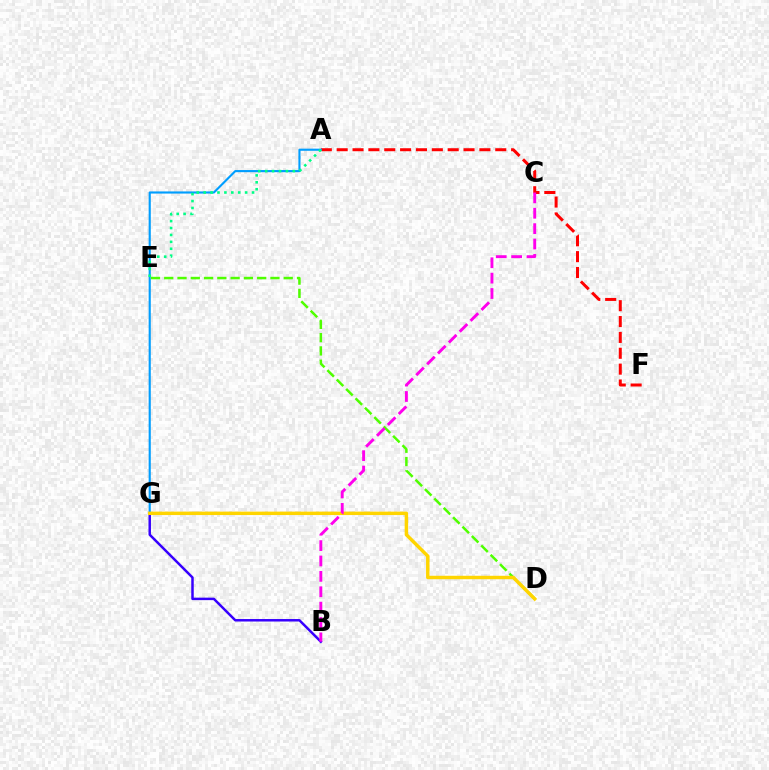{('B', 'G'): [{'color': '#3700ff', 'line_style': 'solid', 'thickness': 1.79}], ('A', 'F'): [{'color': '#ff0000', 'line_style': 'dashed', 'thickness': 2.15}], ('A', 'G'): [{'color': '#009eff', 'line_style': 'solid', 'thickness': 1.54}], ('A', 'E'): [{'color': '#00ff86', 'line_style': 'dotted', 'thickness': 1.88}], ('D', 'E'): [{'color': '#4fff00', 'line_style': 'dashed', 'thickness': 1.8}], ('D', 'G'): [{'color': '#ffd500', 'line_style': 'solid', 'thickness': 2.48}], ('B', 'C'): [{'color': '#ff00ed', 'line_style': 'dashed', 'thickness': 2.09}]}